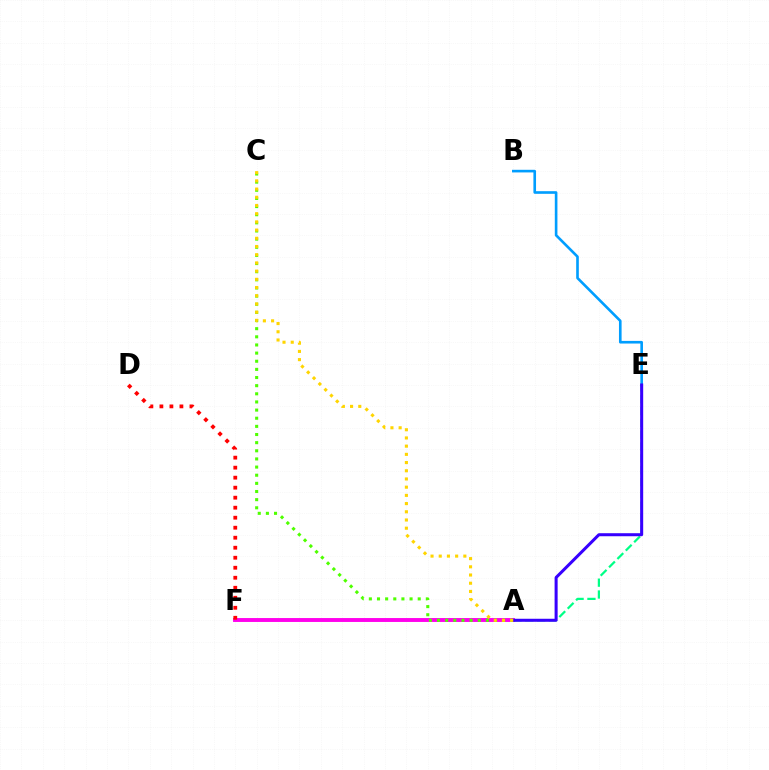{('A', 'E'): [{'color': '#00ff86', 'line_style': 'dashed', 'thickness': 1.61}, {'color': '#3700ff', 'line_style': 'solid', 'thickness': 2.18}], ('B', 'E'): [{'color': '#009eff', 'line_style': 'solid', 'thickness': 1.89}], ('A', 'F'): [{'color': '#ff00ed', 'line_style': 'solid', 'thickness': 2.81}], ('D', 'F'): [{'color': '#ff0000', 'line_style': 'dotted', 'thickness': 2.72}], ('A', 'C'): [{'color': '#4fff00', 'line_style': 'dotted', 'thickness': 2.21}, {'color': '#ffd500', 'line_style': 'dotted', 'thickness': 2.23}]}